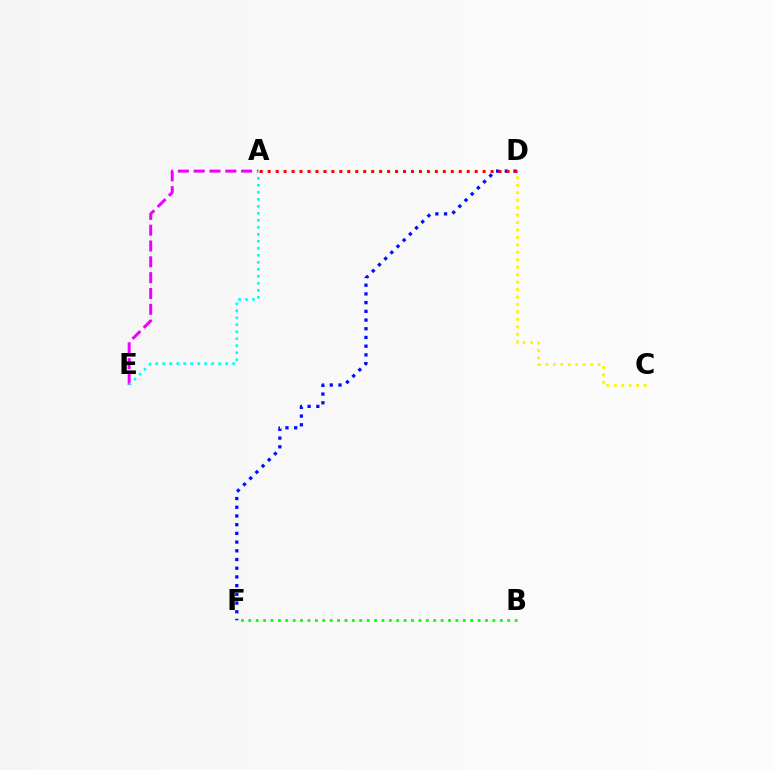{('B', 'F'): [{'color': '#08ff00', 'line_style': 'dotted', 'thickness': 2.01}], ('D', 'F'): [{'color': '#0010ff', 'line_style': 'dotted', 'thickness': 2.37}], ('C', 'D'): [{'color': '#fcf500', 'line_style': 'dotted', 'thickness': 2.02}], ('A', 'D'): [{'color': '#ff0000', 'line_style': 'dotted', 'thickness': 2.16}], ('A', 'E'): [{'color': '#ee00ff', 'line_style': 'dashed', 'thickness': 2.15}, {'color': '#00fff6', 'line_style': 'dotted', 'thickness': 1.9}]}